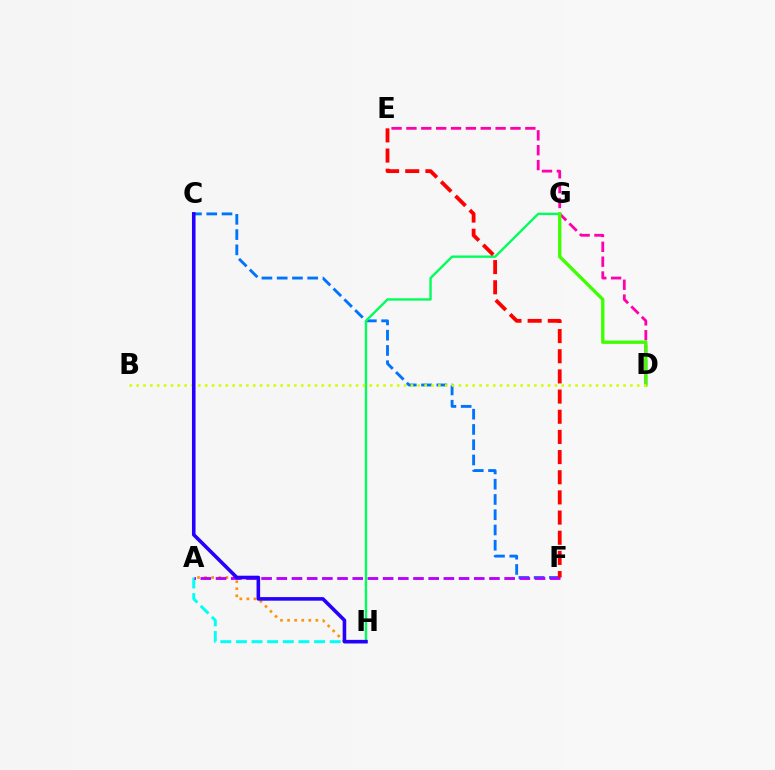{('C', 'F'): [{'color': '#0074ff', 'line_style': 'dashed', 'thickness': 2.07}], ('A', 'H'): [{'color': '#ff9400', 'line_style': 'dotted', 'thickness': 1.92}, {'color': '#00fff6', 'line_style': 'dashed', 'thickness': 2.12}], ('D', 'E'): [{'color': '#ff00ac', 'line_style': 'dashed', 'thickness': 2.02}], ('G', 'H'): [{'color': '#00ff5c', 'line_style': 'solid', 'thickness': 1.71}], ('D', 'G'): [{'color': '#3dff00', 'line_style': 'solid', 'thickness': 2.4}], ('A', 'F'): [{'color': '#b900ff', 'line_style': 'dashed', 'thickness': 2.06}], ('B', 'D'): [{'color': '#d1ff00', 'line_style': 'dotted', 'thickness': 1.86}], ('E', 'F'): [{'color': '#ff0000', 'line_style': 'dashed', 'thickness': 2.74}], ('C', 'H'): [{'color': '#2500ff', 'line_style': 'solid', 'thickness': 2.58}]}